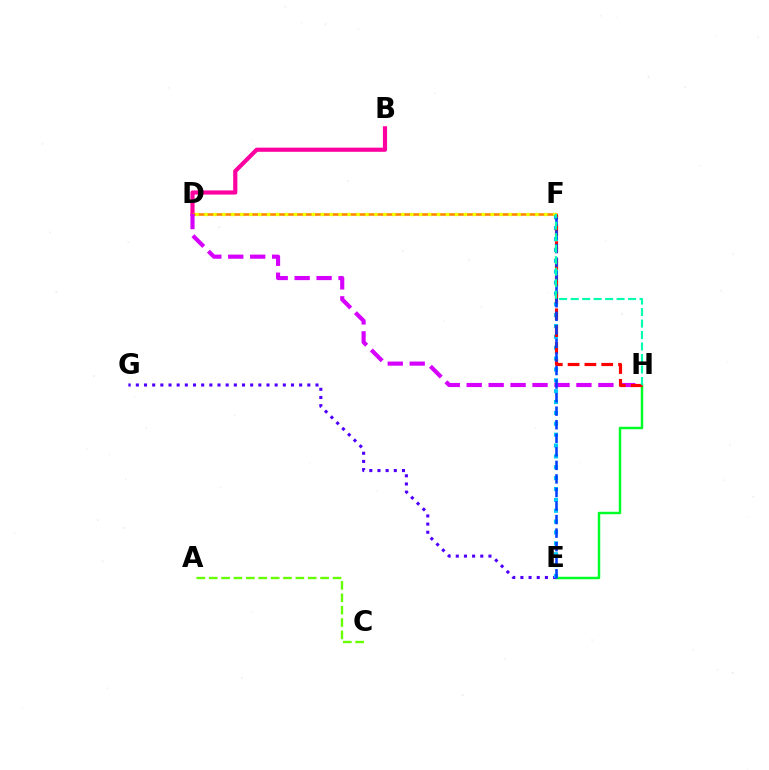{('E', 'H'): [{'color': '#00ff27', 'line_style': 'solid', 'thickness': 1.78}], ('B', 'D'): [{'color': '#ff00a0', 'line_style': 'solid', 'thickness': 2.99}], ('E', 'G'): [{'color': '#4f00ff', 'line_style': 'dotted', 'thickness': 2.22}], ('D', 'F'): [{'color': '#ff8800', 'line_style': 'solid', 'thickness': 1.88}, {'color': '#eeff00', 'line_style': 'dotted', 'thickness': 2.43}], ('E', 'F'): [{'color': '#00c7ff', 'line_style': 'dotted', 'thickness': 2.95}, {'color': '#003fff', 'line_style': 'dashed', 'thickness': 1.84}], ('D', 'H'): [{'color': '#d600ff', 'line_style': 'dashed', 'thickness': 2.98}], ('F', 'H'): [{'color': '#ff0000', 'line_style': 'dashed', 'thickness': 2.28}, {'color': '#00ffaf', 'line_style': 'dashed', 'thickness': 1.56}], ('A', 'C'): [{'color': '#66ff00', 'line_style': 'dashed', 'thickness': 1.68}]}